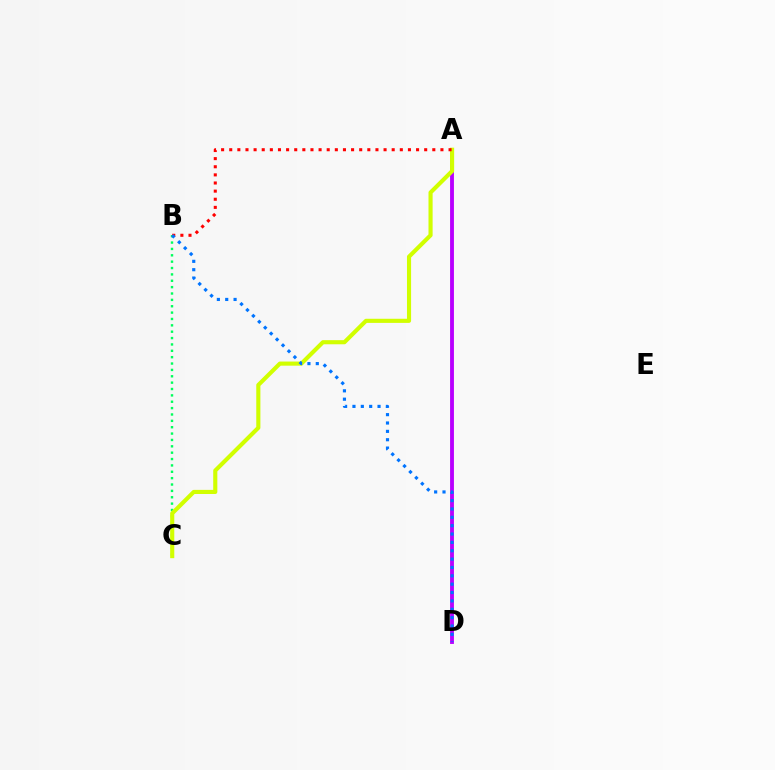{('A', 'D'): [{'color': '#b900ff', 'line_style': 'solid', 'thickness': 2.78}], ('B', 'C'): [{'color': '#00ff5c', 'line_style': 'dotted', 'thickness': 1.73}], ('A', 'C'): [{'color': '#d1ff00', 'line_style': 'solid', 'thickness': 2.97}], ('A', 'B'): [{'color': '#ff0000', 'line_style': 'dotted', 'thickness': 2.21}], ('B', 'D'): [{'color': '#0074ff', 'line_style': 'dotted', 'thickness': 2.27}]}